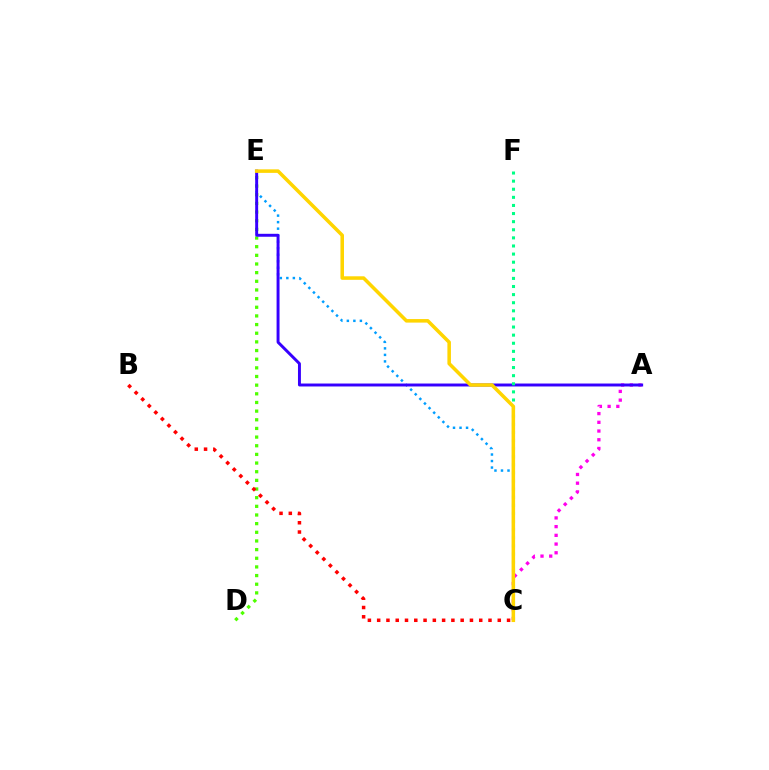{('A', 'C'): [{'color': '#ff00ed', 'line_style': 'dotted', 'thickness': 2.37}], ('D', 'E'): [{'color': '#4fff00', 'line_style': 'dotted', 'thickness': 2.35}], ('B', 'C'): [{'color': '#ff0000', 'line_style': 'dotted', 'thickness': 2.52}], ('C', 'E'): [{'color': '#009eff', 'line_style': 'dotted', 'thickness': 1.77}, {'color': '#ffd500', 'line_style': 'solid', 'thickness': 2.55}], ('A', 'E'): [{'color': '#3700ff', 'line_style': 'solid', 'thickness': 2.12}], ('C', 'F'): [{'color': '#00ff86', 'line_style': 'dotted', 'thickness': 2.2}]}